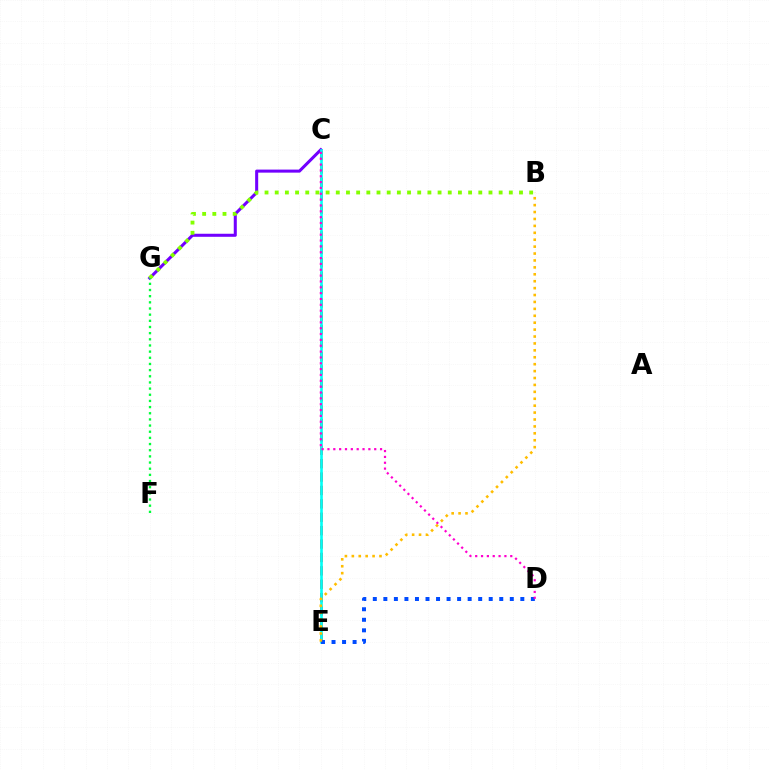{('C', 'E'): [{'color': '#ff0000', 'line_style': 'dashed', 'thickness': 1.82}, {'color': '#00fff6', 'line_style': 'solid', 'thickness': 1.89}], ('C', 'G'): [{'color': '#7200ff', 'line_style': 'solid', 'thickness': 2.19}], ('D', 'E'): [{'color': '#004bff', 'line_style': 'dotted', 'thickness': 2.86}], ('C', 'D'): [{'color': '#ff00cf', 'line_style': 'dotted', 'thickness': 1.59}], ('B', 'G'): [{'color': '#84ff00', 'line_style': 'dotted', 'thickness': 2.77}], ('B', 'E'): [{'color': '#ffbd00', 'line_style': 'dotted', 'thickness': 1.88}], ('F', 'G'): [{'color': '#00ff39', 'line_style': 'dotted', 'thickness': 1.67}]}